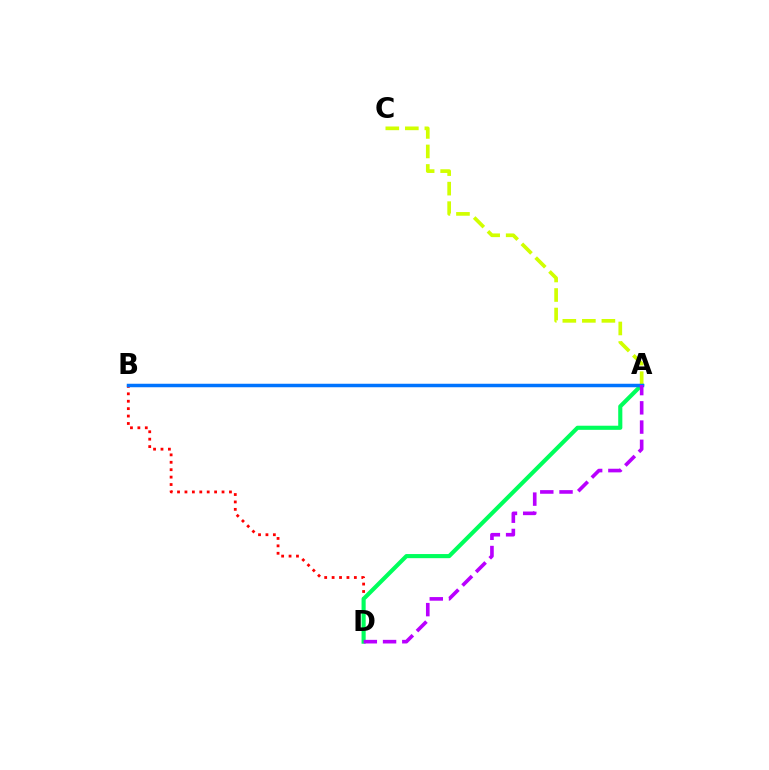{('B', 'D'): [{'color': '#ff0000', 'line_style': 'dotted', 'thickness': 2.01}], ('A', 'D'): [{'color': '#00ff5c', 'line_style': 'solid', 'thickness': 2.97}, {'color': '#b900ff', 'line_style': 'dashed', 'thickness': 2.61}], ('A', 'C'): [{'color': '#d1ff00', 'line_style': 'dashed', 'thickness': 2.65}], ('A', 'B'): [{'color': '#0074ff', 'line_style': 'solid', 'thickness': 2.51}]}